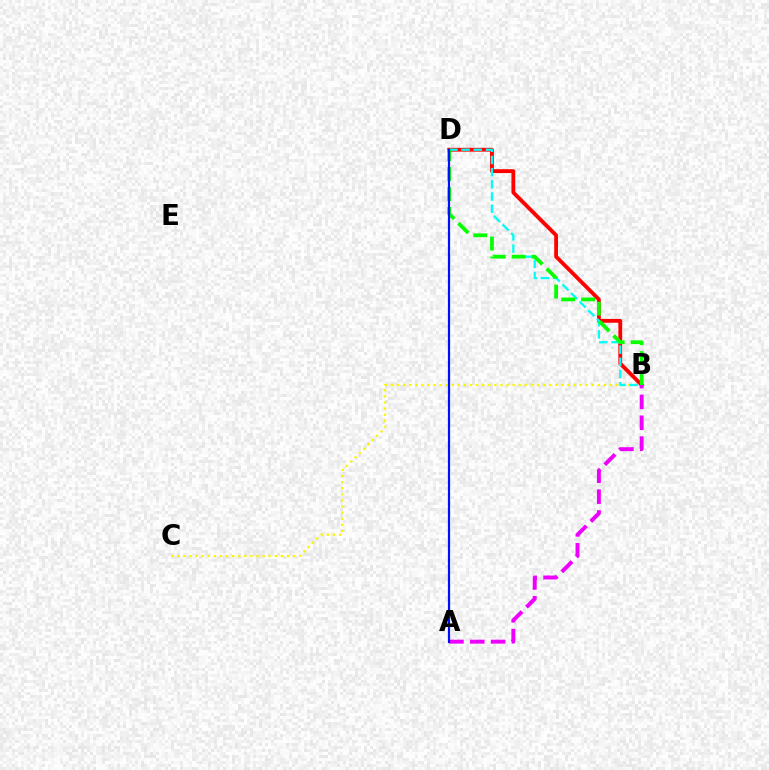{('B', 'C'): [{'color': '#fcf500', 'line_style': 'dotted', 'thickness': 1.65}], ('B', 'D'): [{'color': '#ff0000', 'line_style': 'solid', 'thickness': 2.76}, {'color': '#00fff6', 'line_style': 'dashed', 'thickness': 1.66}, {'color': '#08ff00', 'line_style': 'dashed', 'thickness': 2.71}], ('A', 'B'): [{'color': '#ee00ff', 'line_style': 'dashed', 'thickness': 2.83}], ('A', 'D'): [{'color': '#0010ff', 'line_style': 'solid', 'thickness': 1.58}]}